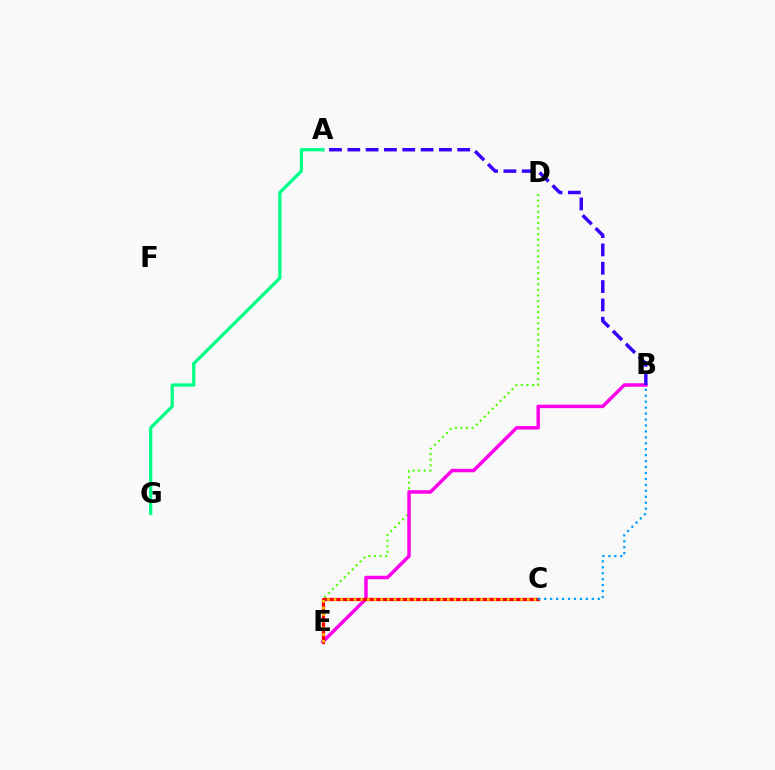{('D', 'E'): [{'color': '#4fff00', 'line_style': 'dotted', 'thickness': 1.51}], ('B', 'E'): [{'color': '#ff00ed', 'line_style': 'solid', 'thickness': 2.5}], ('C', 'E'): [{'color': '#ff0000', 'line_style': 'solid', 'thickness': 2.34}, {'color': '#ffd500', 'line_style': 'dotted', 'thickness': 1.81}], ('A', 'B'): [{'color': '#3700ff', 'line_style': 'dashed', 'thickness': 2.49}], ('A', 'G'): [{'color': '#00ff86', 'line_style': 'solid', 'thickness': 2.35}], ('B', 'C'): [{'color': '#009eff', 'line_style': 'dotted', 'thickness': 1.61}]}